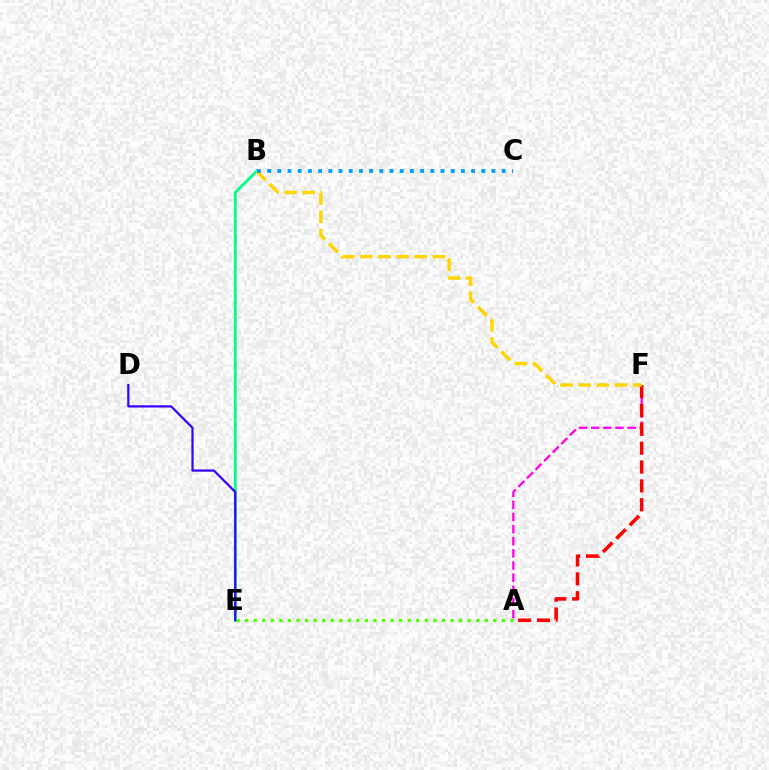{('A', 'F'): [{'color': '#ff00ed', 'line_style': 'dashed', 'thickness': 1.65}, {'color': '#ff0000', 'line_style': 'dashed', 'thickness': 2.56}], ('B', 'E'): [{'color': '#00ff86', 'line_style': 'solid', 'thickness': 2.02}], ('B', 'F'): [{'color': '#ffd500', 'line_style': 'dashed', 'thickness': 2.47}], ('D', 'E'): [{'color': '#3700ff', 'line_style': 'solid', 'thickness': 1.61}], ('B', 'C'): [{'color': '#009eff', 'line_style': 'dotted', 'thickness': 2.77}], ('A', 'E'): [{'color': '#4fff00', 'line_style': 'dotted', 'thickness': 2.32}]}